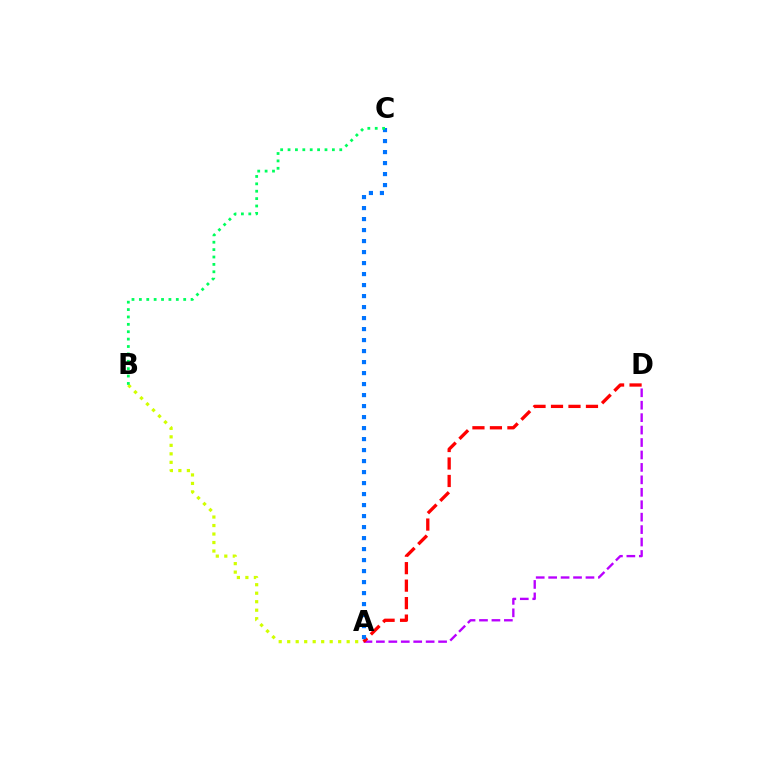{('A', 'D'): [{'color': '#b900ff', 'line_style': 'dashed', 'thickness': 1.69}, {'color': '#ff0000', 'line_style': 'dashed', 'thickness': 2.38}], ('A', 'B'): [{'color': '#d1ff00', 'line_style': 'dotted', 'thickness': 2.31}], ('A', 'C'): [{'color': '#0074ff', 'line_style': 'dotted', 'thickness': 2.99}], ('B', 'C'): [{'color': '#00ff5c', 'line_style': 'dotted', 'thickness': 2.01}]}